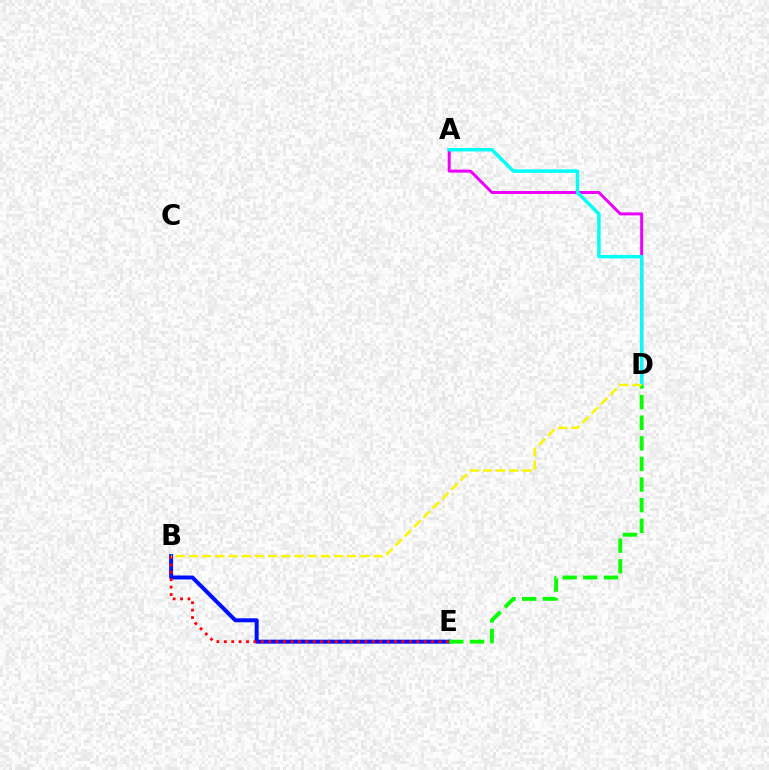{('A', 'D'): [{'color': '#ee00ff', 'line_style': 'solid', 'thickness': 2.15}, {'color': '#00fff6', 'line_style': 'solid', 'thickness': 2.48}], ('B', 'E'): [{'color': '#0010ff', 'line_style': 'solid', 'thickness': 2.86}, {'color': '#ff0000', 'line_style': 'dotted', 'thickness': 2.01}], ('D', 'E'): [{'color': '#08ff00', 'line_style': 'dashed', 'thickness': 2.8}], ('B', 'D'): [{'color': '#fcf500', 'line_style': 'dashed', 'thickness': 1.79}]}